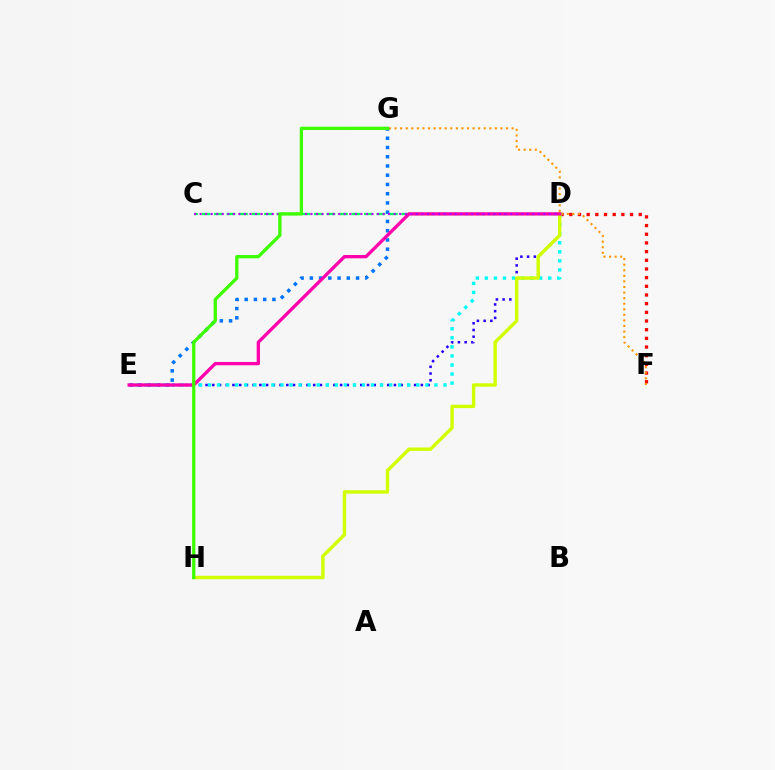{('D', 'E'): [{'color': '#2500ff', 'line_style': 'dotted', 'thickness': 1.83}, {'color': '#00fff6', 'line_style': 'dotted', 'thickness': 2.46}, {'color': '#ff00ac', 'line_style': 'solid', 'thickness': 2.38}], ('C', 'D'): [{'color': '#00ff5c', 'line_style': 'dashed', 'thickness': 1.7}, {'color': '#b900ff', 'line_style': 'dotted', 'thickness': 1.51}], ('D', 'F'): [{'color': '#ff0000', 'line_style': 'dotted', 'thickness': 2.36}], ('F', 'G'): [{'color': '#ff9400', 'line_style': 'dotted', 'thickness': 1.51}], ('E', 'G'): [{'color': '#0074ff', 'line_style': 'dotted', 'thickness': 2.51}], ('D', 'H'): [{'color': '#d1ff00', 'line_style': 'solid', 'thickness': 2.46}], ('G', 'H'): [{'color': '#3dff00', 'line_style': 'solid', 'thickness': 2.36}]}